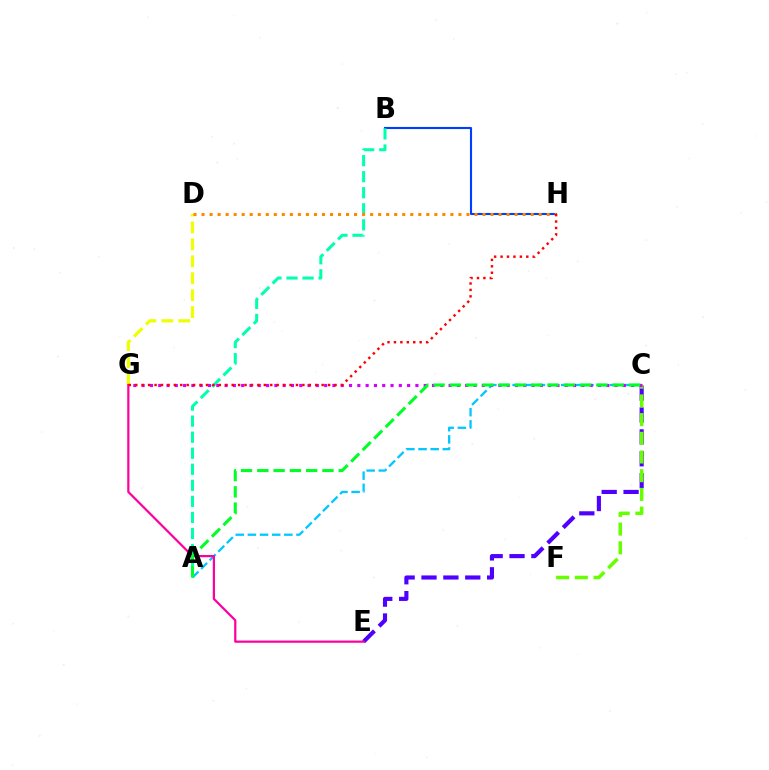{('B', 'H'): [{'color': '#003fff', 'line_style': 'solid', 'thickness': 1.52}], ('A', 'B'): [{'color': '#00ffaf', 'line_style': 'dashed', 'thickness': 2.18}], ('D', 'G'): [{'color': '#eeff00', 'line_style': 'dashed', 'thickness': 2.3}], ('C', 'E'): [{'color': '#4f00ff', 'line_style': 'dashed', 'thickness': 2.97}], ('C', 'F'): [{'color': '#66ff00', 'line_style': 'dashed', 'thickness': 2.54}], ('A', 'C'): [{'color': '#00c7ff', 'line_style': 'dashed', 'thickness': 1.65}, {'color': '#00ff27', 'line_style': 'dashed', 'thickness': 2.21}], ('C', 'G'): [{'color': '#d600ff', 'line_style': 'dotted', 'thickness': 2.25}], ('D', 'H'): [{'color': '#ff8800', 'line_style': 'dotted', 'thickness': 2.18}], ('E', 'G'): [{'color': '#ff00a0', 'line_style': 'solid', 'thickness': 1.6}], ('G', 'H'): [{'color': '#ff0000', 'line_style': 'dotted', 'thickness': 1.75}]}